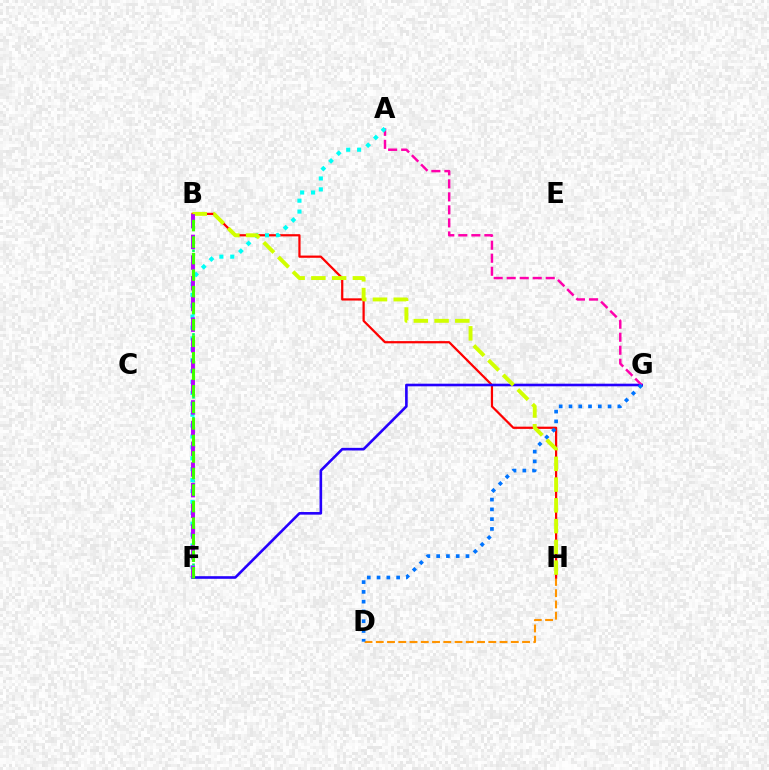{('D', 'H'): [{'color': '#ff9400', 'line_style': 'dashed', 'thickness': 1.53}], ('B', 'F'): [{'color': '#00ff5c', 'line_style': 'dotted', 'thickness': 1.9}, {'color': '#b900ff', 'line_style': 'dashed', 'thickness': 2.81}, {'color': '#3dff00', 'line_style': 'dashed', 'thickness': 2.25}], ('B', 'H'): [{'color': '#ff0000', 'line_style': 'solid', 'thickness': 1.6}, {'color': '#d1ff00', 'line_style': 'dashed', 'thickness': 2.82}], ('F', 'G'): [{'color': '#2500ff', 'line_style': 'solid', 'thickness': 1.89}], ('A', 'G'): [{'color': '#ff00ac', 'line_style': 'dashed', 'thickness': 1.77}], ('D', 'G'): [{'color': '#0074ff', 'line_style': 'dotted', 'thickness': 2.66}], ('A', 'F'): [{'color': '#00fff6', 'line_style': 'dotted', 'thickness': 2.96}]}